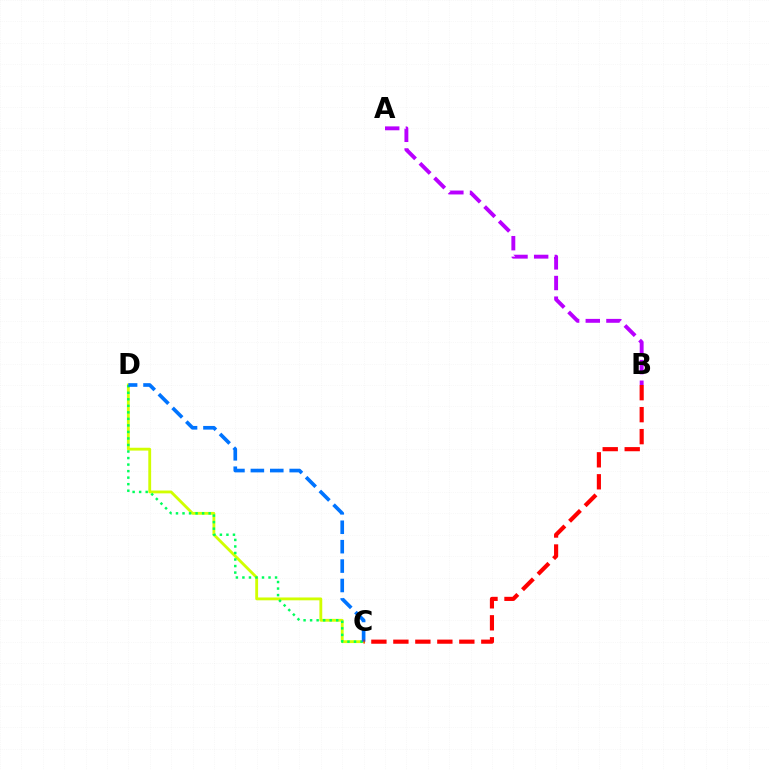{('C', 'D'): [{'color': '#d1ff00', 'line_style': 'solid', 'thickness': 2.04}, {'color': '#00ff5c', 'line_style': 'dotted', 'thickness': 1.77}, {'color': '#0074ff', 'line_style': 'dashed', 'thickness': 2.64}], ('A', 'B'): [{'color': '#b900ff', 'line_style': 'dashed', 'thickness': 2.81}], ('B', 'C'): [{'color': '#ff0000', 'line_style': 'dashed', 'thickness': 2.99}]}